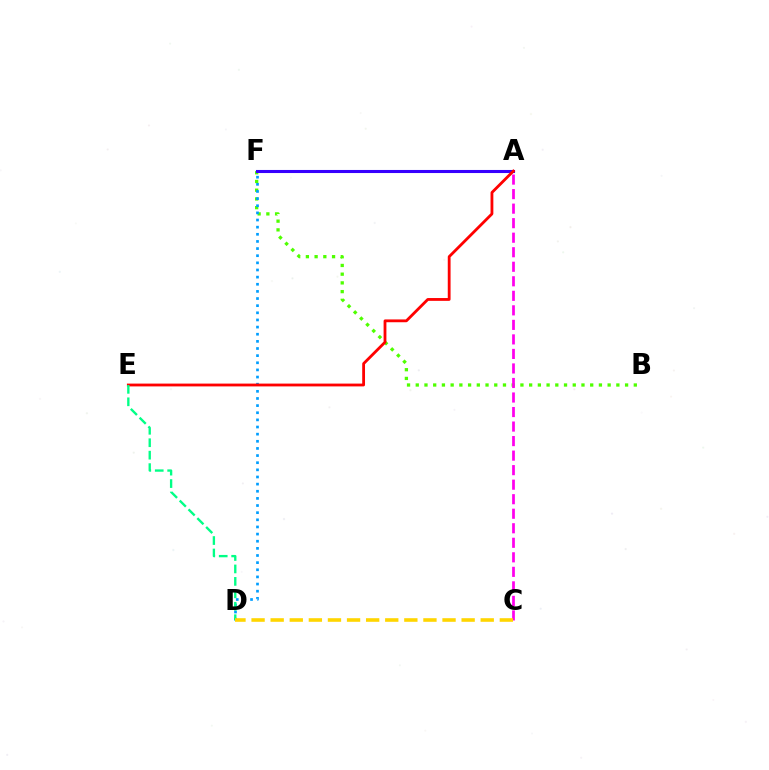{('B', 'F'): [{'color': '#4fff00', 'line_style': 'dotted', 'thickness': 2.37}], ('A', 'F'): [{'color': '#3700ff', 'line_style': 'solid', 'thickness': 2.21}], ('D', 'F'): [{'color': '#009eff', 'line_style': 'dotted', 'thickness': 1.94}], ('A', 'E'): [{'color': '#ff0000', 'line_style': 'solid', 'thickness': 2.02}], ('D', 'E'): [{'color': '#00ff86', 'line_style': 'dashed', 'thickness': 1.69}], ('A', 'C'): [{'color': '#ff00ed', 'line_style': 'dashed', 'thickness': 1.97}], ('C', 'D'): [{'color': '#ffd500', 'line_style': 'dashed', 'thickness': 2.59}]}